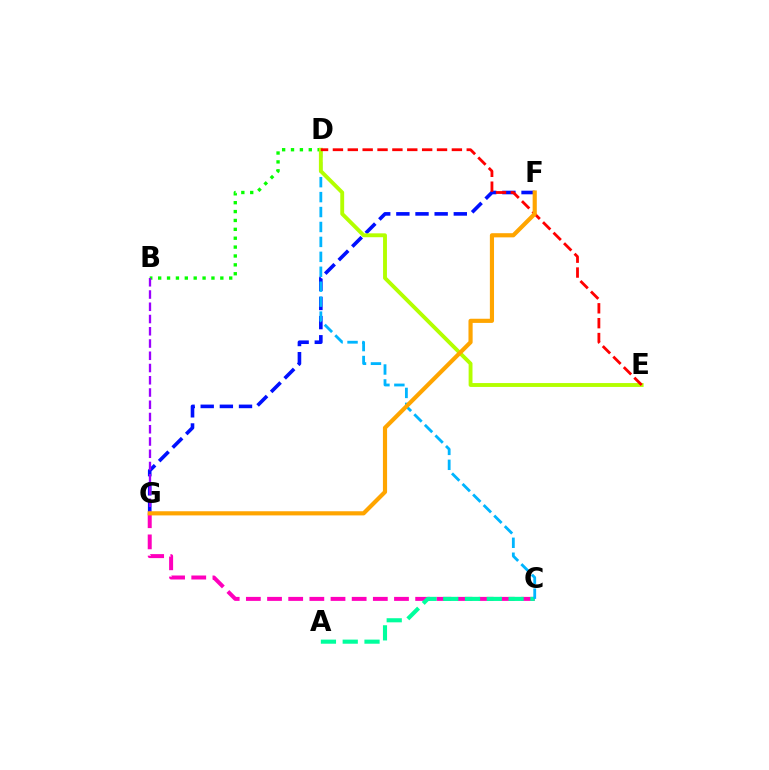{('B', 'D'): [{'color': '#08ff00', 'line_style': 'dotted', 'thickness': 2.41}], ('F', 'G'): [{'color': '#0010ff', 'line_style': 'dashed', 'thickness': 2.6}, {'color': '#ffa500', 'line_style': 'solid', 'thickness': 2.99}], ('C', 'G'): [{'color': '#ff00bd', 'line_style': 'dashed', 'thickness': 2.87}], ('B', 'G'): [{'color': '#9b00ff', 'line_style': 'dashed', 'thickness': 1.66}], ('A', 'C'): [{'color': '#00ff9d', 'line_style': 'dashed', 'thickness': 2.96}], ('C', 'D'): [{'color': '#00b5ff', 'line_style': 'dashed', 'thickness': 2.03}], ('D', 'E'): [{'color': '#b3ff00', 'line_style': 'solid', 'thickness': 2.79}, {'color': '#ff0000', 'line_style': 'dashed', 'thickness': 2.02}]}